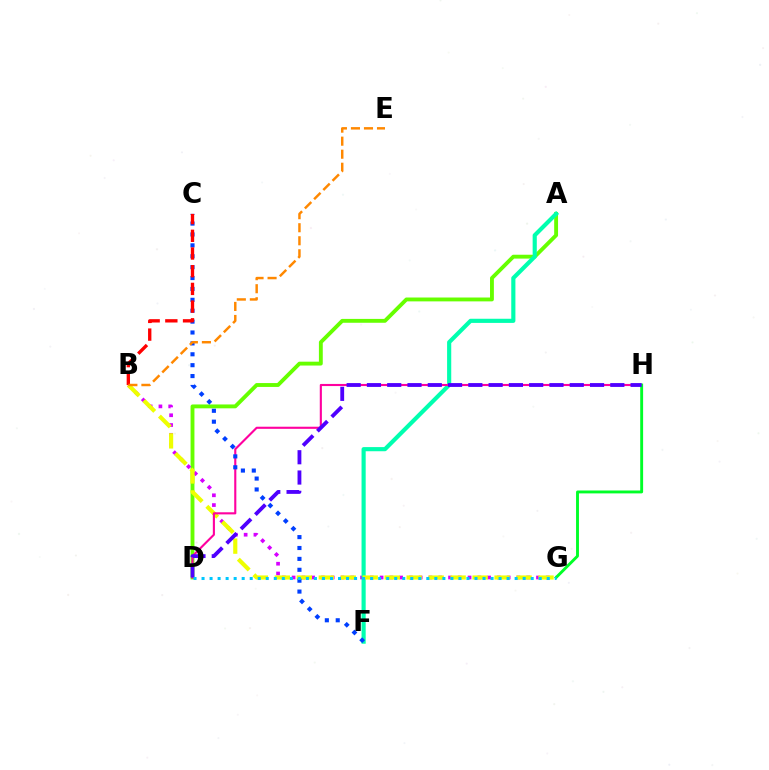{('A', 'D'): [{'color': '#66ff00', 'line_style': 'solid', 'thickness': 2.78}], ('B', 'G'): [{'color': '#d600ff', 'line_style': 'dotted', 'thickness': 2.66}, {'color': '#eeff00', 'line_style': 'dashed', 'thickness': 2.99}], ('A', 'F'): [{'color': '#00ffaf', 'line_style': 'solid', 'thickness': 2.98}], ('D', 'H'): [{'color': '#ff00a0', 'line_style': 'solid', 'thickness': 1.52}, {'color': '#4f00ff', 'line_style': 'dashed', 'thickness': 2.76}], ('G', 'H'): [{'color': '#00ff27', 'line_style': 'solid', 'thickness': 2.08}], ('C', 'F'): [{'color': '#003fff', 'line_style': 'dotted', 'thickness': 2.96}], ('B', 'C'): [{'color': '#ff0000', 'line_style': 'dashed', 'thickness': 2.4}], ('B', 'E'): [{'color': '#ff8800', 'line_style': 'dashed', 'thickness': 1.77}], ('D', 'G'): [{'color': '#00c7ff', 'line_style': 'dotted', 'thickness': 2.18}]}